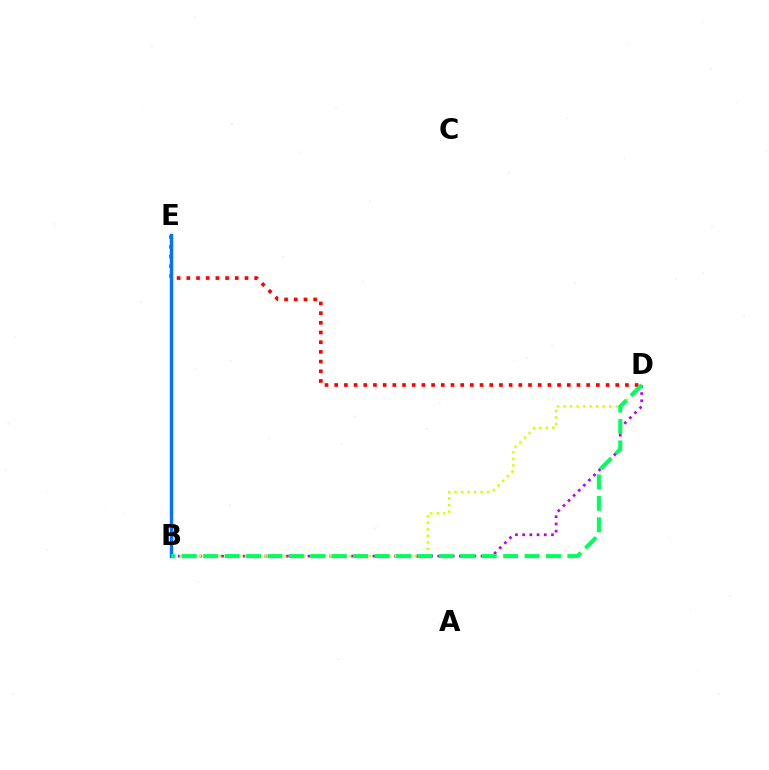{('D', 'E'): [{'color': '#ff0000', 'line_style': 'dotted', 'thickness': 2.63}], ('B', 'D'): [{'color': '#b900ff', 'line_style': 'dotted', 'thickness': 1.96}, {'color': '#d1ff00', 'line_style': 'dotted', 'thickness': 1.77}, {'color': '#00ff5c', 'line_style': 'dashed', 'thickness': 2.91}], ('B', 'E'): [{'color': '#0074ff', 'line_style': 'solid', 'thickness': 2.45}]}